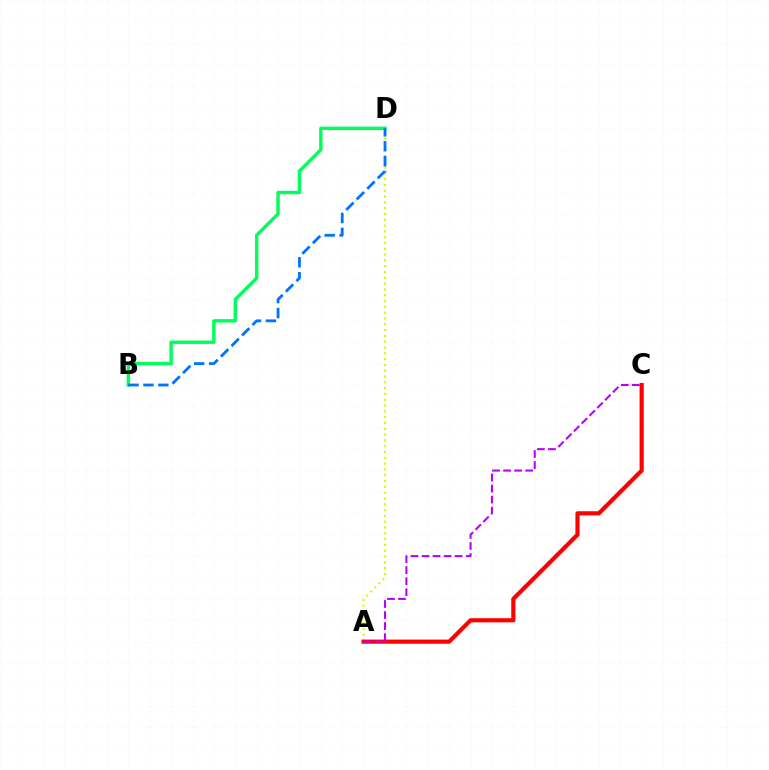{('B', 'D'): [{'color': '#00ff5c', 'line_style': 'solid', 'thickness': 2.46}, {'color': '#0074ff', 'line_style': 'dashed', 'thickness': 2.03}], ('A', 'D'): [{'color': '#d1ff00', 'line_style': 'dotted', 'thickness': 1.58}], ('A', 'C'): [{'color': '#ff0000', 'line_style': 'solid', 'thickness': 3.0}, {'color': '#b900ff', 'line_style': 'dashed', 'thickness': 1.5}]}